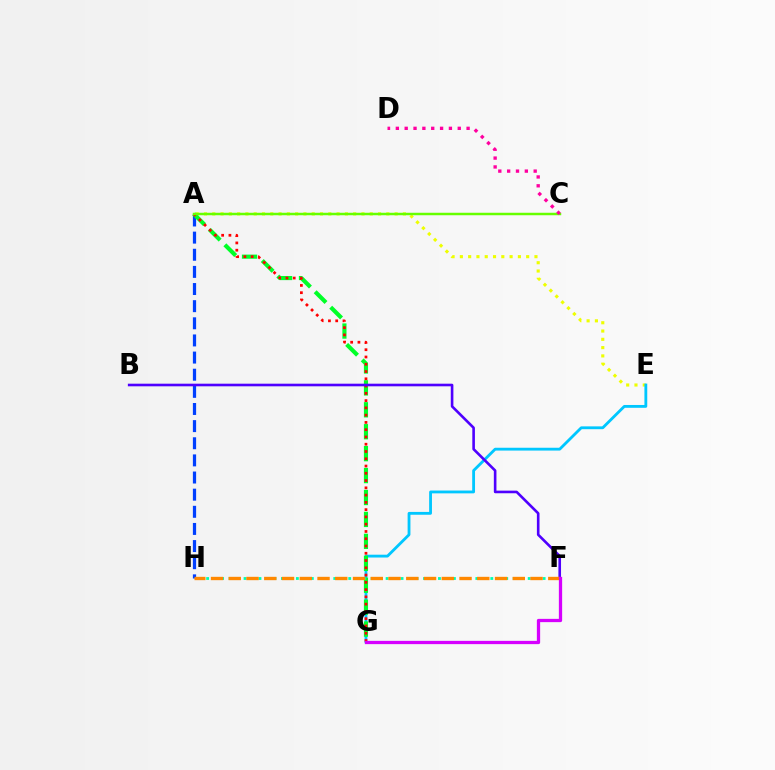{('A', 'E'): [{'color': '#eeff00', 'line_style': 'dotted', 'thickness': 2.25}], ('E', 'G'): [{'color': '#00c7ff', 'line_style': 'solid', 'thickness': 2.03}], ('A', 'H'): [{'color': '#003fff', 'line_style': 'dashed', 'thickness': 2.33}], ('A', 'G'): [{'color': '#00ff27', 'line_style': 'dashed', 'thickness': 2.98}, {'color': '#ff0000', 'line_style': 'dotted', 'thickness': 1.98}], ('F', 'H'): [{'color': '#00ffaf', 'line_style': 'dotted', 'thickness': 2.03}, {'color': '#ff8800', 'line_style': 'dashed', 'thickness': 2.41}], ('A', 'C'): [{'color': '#66ff00', 'line_style': 'solid', 'thickness': 1.78}], ('B', 'F'): [{'color': '#4f00ff', 'line_style': 'solid', 'thickness': 1.88}], ('F', 'G'): [{'color': '#d600ff', 'line_style': 'solid', 'thickness': 2.36}], ('C', 'D'): [{'color': '#ff00a0', 'line_style': 'dotted', 'thickness': 2.4}]}